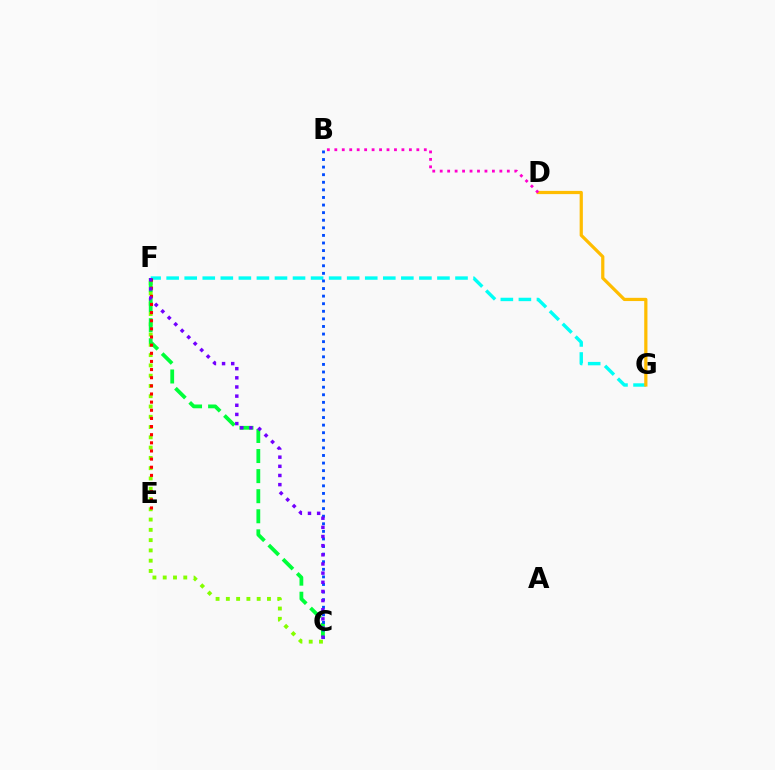{('F', 'G'): [{'color': '#00fff6', 'line_style': 'dashed', 'thickness': 2.45}], ('D', 'G'): [{'color': '#ffbd00', 'line_style': 'solid', 'thickness': 2.32}], ('C', 'F'): [{'color': '#84ff00', 'line_style': 'dotted', 'thickness': 2.79}, {'color': '#00ff39', 'line_style': 'dashed', 'thickness': 2.73}, {'color': '#7200ff', 'line_style': 'dotted', 'thickness': 2.49}], ('E', 'F'): [{'color': '#ff0000', 'line_style': 'dotted', 'thickness': 2.21}], ('B', 'C'): [{'color': '#004bff', 'line_style': 'dotted', 'thickness': 2.06}], ('B', 'D'): [{'color': '#ff00cf', 'line_style': 'dotted', 'thickness': 2.03}]}